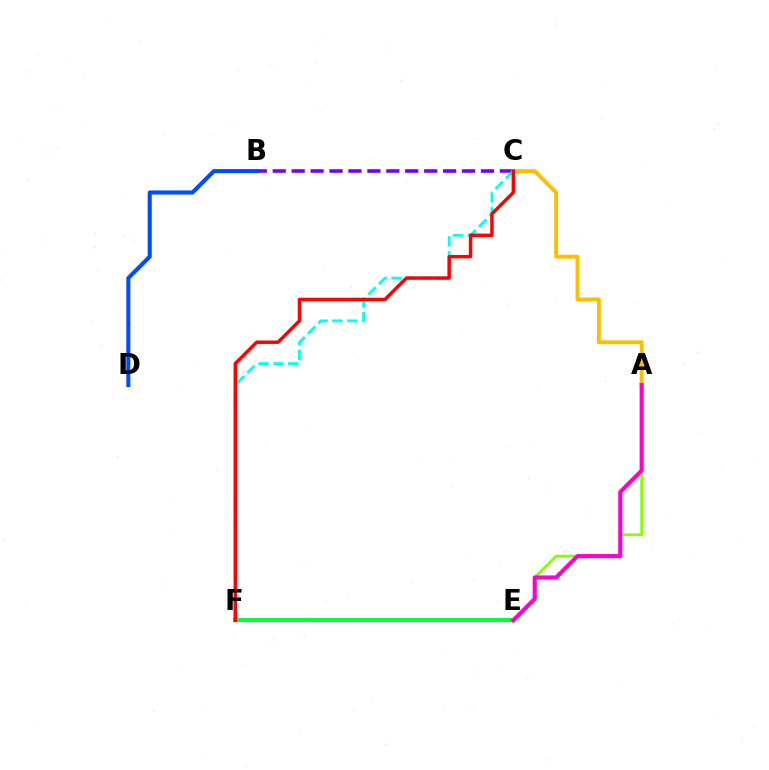{('B', 'C'): [{'color': '#7200ff', 'line_style': 'dashed', 'thickness': 2.57}], ('C', 'F'): [{'color': '#00fff6', 'line_style': 'dashed', 'thickness': 2.02}, {'color': '#ff0000', 'line_style': 'solid', 'thickness': 2.48}], ('A', 'E'): [{'color': '#84ff00', 'line_style': 'solid', 'thickness': 1.96}, {'color': '#ff00cf', 'line_style': 'solid', 'thickness': 2.97}], ('A', 'C'): [{'color': '#ffbd00', 'line_style': 'solid', 'thickness': 2.8}], ('E', 'F'): [{'color': '#00ff39', 'line_style': 'solid', 'thickness': 2.85}], ('B', 'D'): [{'color': '#004bff', 'line_style': 'solid', 'thickness': 2.93}]}